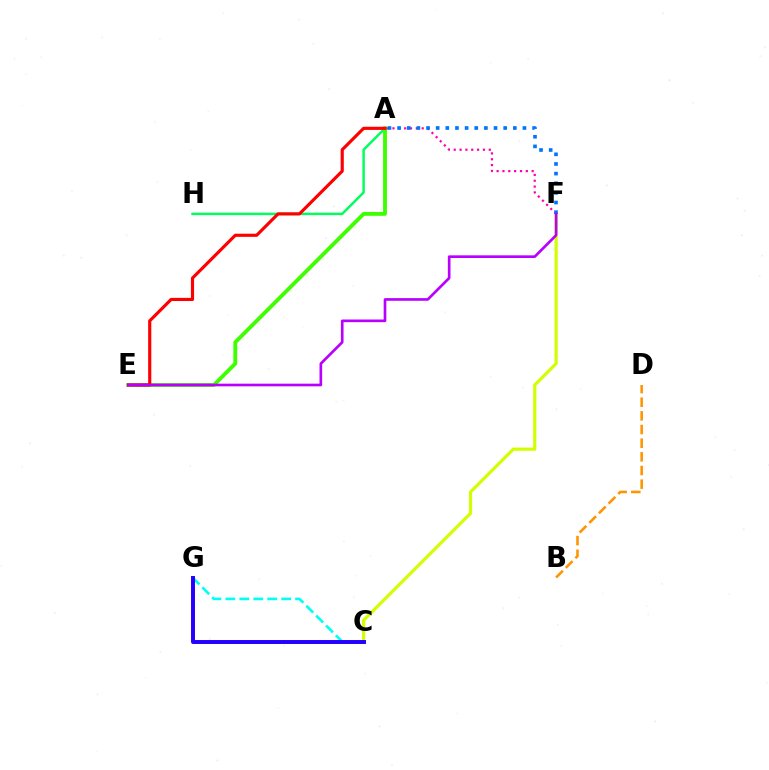{('C', 'F'): [{'color': '#d1ff00', 'line_style': 'solid', 'thickness': 2.29}], ('A', 'H'): [{'color': '#00ff5c', 'line_style': 'solid', 'thickness': 1.76}], ('C', 'G'): [{'color': '#00fff6', 'line_style': 'dashed', 'thickness': 1.89}, {'color': '#2500ff', 'line_style': 'solid', 'thickness': 2.84}], ('A', 'F'): [{'color': '#ff00ac', 'line_style': 'dotted', 'thickness': 1.59}, {'color': '#0074ff', 'line_style': 'dotted', 'thickness': 2.62}], ('A', 'E'): [{'color': '#3dff00', 'line_style': 'solid', 'thickness': 2.78}, {'color': '#ff0000', 'line_style': 'solid', 'thickness': 2.27}], ('E', 'F'): [{'color': '#b900ff', 'line_style': 'solid', 'thickness': 1.92}], ('B', 'D'): [{'color': '#ff9400', 'line_style': 'dashed', 'thickness': 1.85}]}